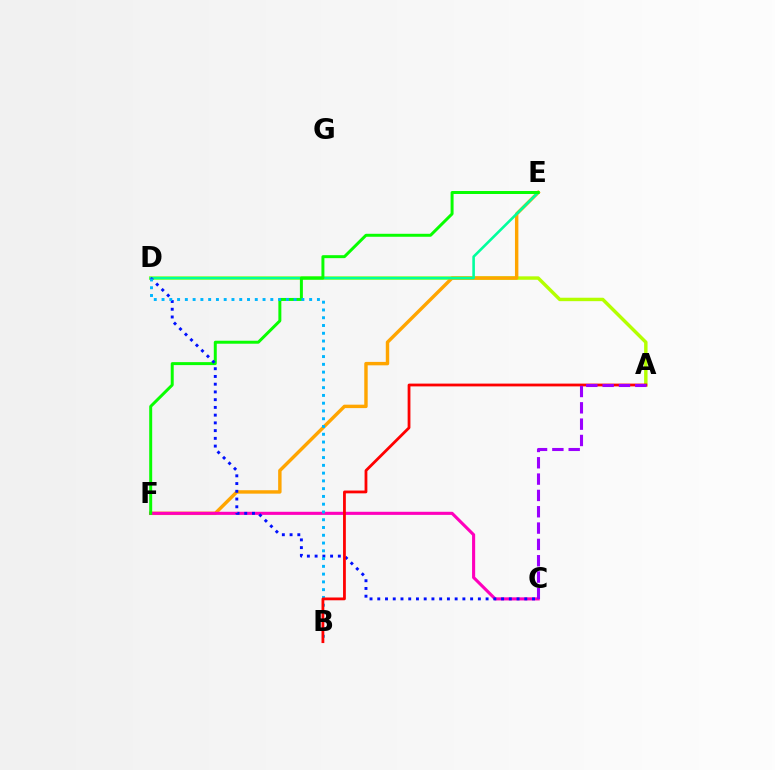{('A', 'D'): [{'color': '#b3ff00', 'line_style': 'solid', 'thickness': 2.47}], ('E', 'F'): [{'color': '#ffa500', 'line_style': 'solid', 'thickness': 2.46}, {'color': '#08ff00', 'line_style': 'solid', 'thickness': 2.14}], ('D', 'E'): [{'color': '#00ff9d', 'line_style': 'solid', 'thickness': 1.87}], ('C', 'F'): [{'color': '#ff00bd', 'line_style': 'solid', 'thickness': 2.23}], ('C', 'D'): [{'color': '#0010ff', 'line_style': 'dotted', 'thickness': 2.1}], ('B', 'D'): [{'color': '#00b5ff', 'line_style': 'dotted', 'thickness': 2.11}], ('A', 'B'): [{'color': '#ff0000', 'line_style': 'solid', 'thickness': 2.01}], ('A', 'C'): [{'color': '#9b00ff', 'line_style': 'dashed', 'thickness': 2.22}]}